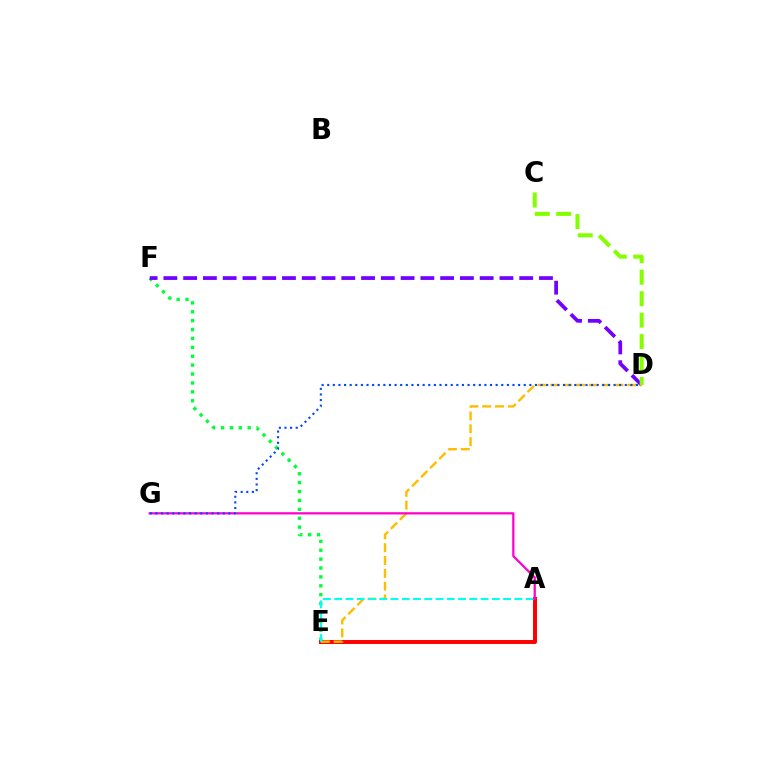{('E', 'F'): [{'color': '#00ff39', 'line_style': 'dotted', 'thickness': 2.42}], ('D', 'F'): [{'color': '#7200ff', 'line_style': 'dashed', 'thickness': 2.69}], ('A', 'E'): [{'color': '#ff0000', 'line_style': 'solid', 'thickness': 2.84}, {'color': '#00fff6', 'line_style': 'dashed', 'thickness': 1.53}], ('D', 'E'): [{'color': '#ffbd00', 'line_style': 'dashed', 'thickness': 1.74}], ('A', 'G'): [{'color': '#ff00cf', 'line_style': 'solid', 'thickness': 1.63}], ('D', 'G'): [{'color': '#004bff', 'line_style': 'dotted', 'thickness': 1.53}], ('C', 'D'): [{'color': '#84ff00', 'line_style': 'dashed', 'thickness': 2.91}]}